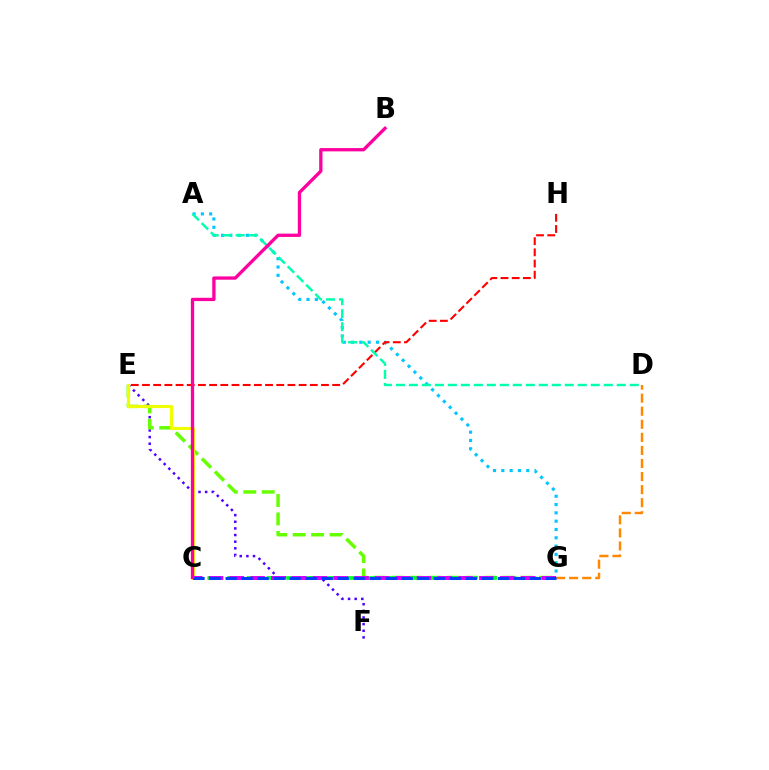{('E', 'F'): [{'color': '#4f00ff', 'line_style': 'dotted', 'thickness': 1.8}], ('E', 'G'): [{'color': '#66ff00', 'line_style': 'dashed', 'thickness': 2.5}], ('C', 'G'): [{'color': '#00ff27', 'line_style': 'dashed', 'thickness': 2.68}, {'color': '#d600ff', 'line_style': 'dashed', 'thickness': 2.82}, {'color': '#003fff', 'line_style': 'dashed', 'thickness': 2.18}], ('A', 'G'): [{'color': '#00c7ff', 'line_style': 'dotted', 'thickness': 2.26}], ('E', 'H'): [{'color': '#ff0000', 'line_style': 'dashed', 'thickness': 1.52}], ('A', 'D'): [{'color': '#00ffaf', 'line_style': 'dashed', 'thickness': 1.76}], ('C', 'E'): [{'color': '#eeff00', 'line_style': 'solid', 'thickness': 2.24}], ('D', 'G'): [{'color': '#ff8800', 'line_style': 'dashed', 'thickness': 1.77}], ('B', 'C'): [{'color': '#ff00a0', 'line_style': 'solid', 'thickness': 2.38}]}